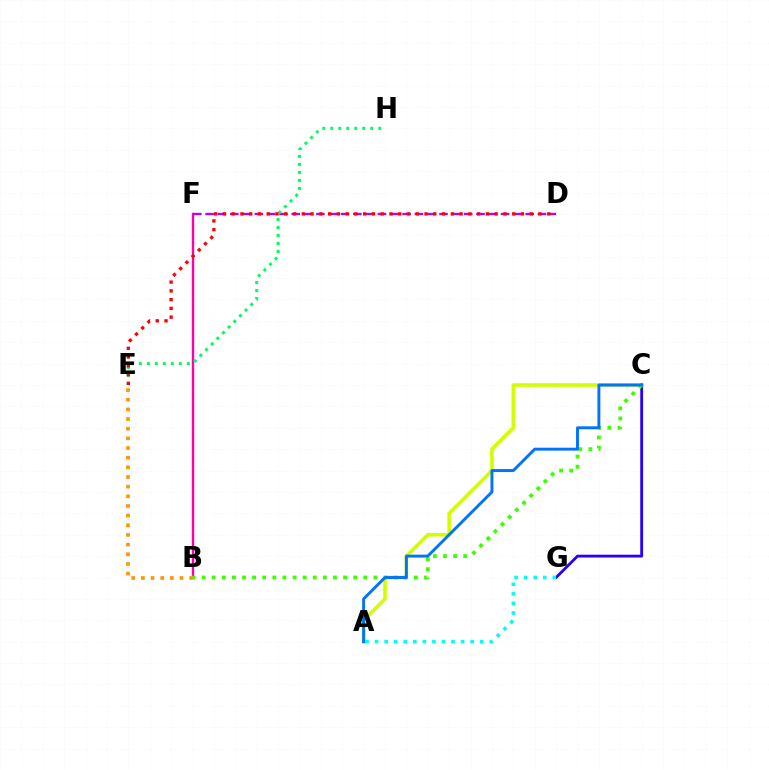{('A', 'C'): [{'color': '#d1ff00', 'line_style': 'solid', 'thickness': 2.61}, {'color': '#0074ff', 'line_style': 'solid', 'thickness': 2.11}], ('B', 'F'): [{'color': '#ff00ac', 'line_style': 'solid', 'thickness': 1.71}], ('C', 'G'): [{'color': '#2500ff', 'line_style': 'solid', 'thickness': 2.03}], ('D', 'F'): [{'color': '#b900ff', 'line_style': 'dashed', 'thickness': 1.67}], ('B', 'E'): [{'color': '#ff9400', 'line_style': 'dotted', 'thickness': 2.62}], ('E', 'H'): [{'color': '#00ff5c', 'line_style': 'dotted', 'thickness': 2.17}], ('D', 'E'): [{'color': '#ff0000', 'line_style': 'dotted', 'thickness': 2.38}], ('B', 'C'): [{'color': '#3dff00', 'line_style': 'dotted', 'thickness': 2.75}], ('A', 'G'): [{'color': '#00fff6', 'line_style': 'dotted', 'thickness': 2.6}]}